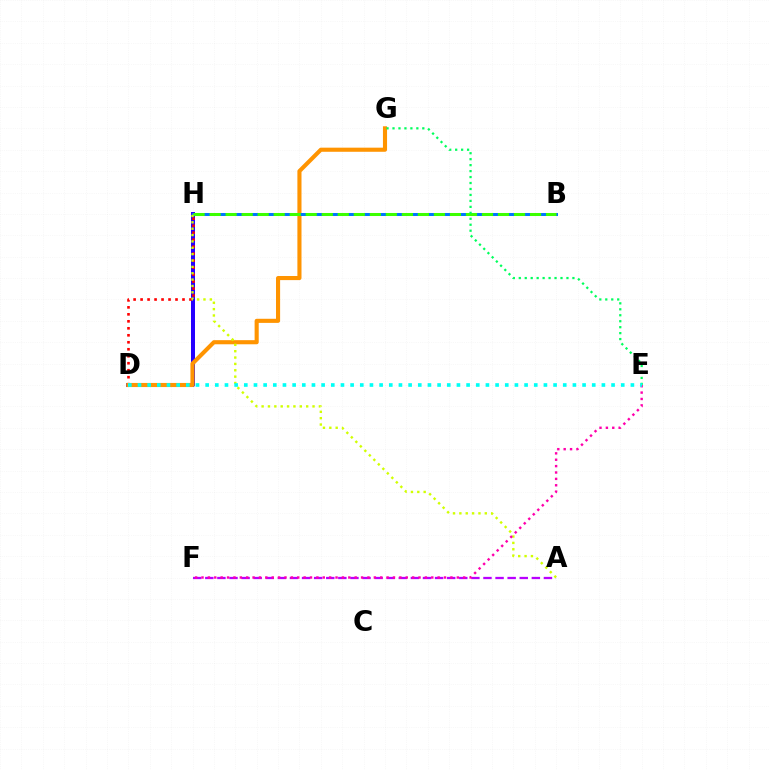{('D', 'H'): [{'color': '#2500ff', 'line_style': 'solid', 'thickness': 2.87}, {'color': '#ff0000', 'line_style': 'dotted', 'thickness': 1.9}], ('A', 'F'): [{'color': '#b900ff', 'line_style': 'dashed', 'thickness': 1.64}], ('D', 'G'): [{'color': '#ff9400', 'line_style': 'solid', 'thickness': 2.96}], ('B', 'H'): [{'color': '#0074ff', 'line_style': 'solid', 'thickness': 2.15}, {'color': '#3dff00', 'line_style': 'dashed', 'thickness': 2.18}], ('A', 'H'): [{'color': '#d1ff00', 'line_style': 'dotted', 'thickness': 1.73}], ('E', 'G'): [{'color': '#00ff5c', 'line_style': 'dotted', 'thickness': 1.62}], ('E', 'F'): [{'color': '#ff00ac', 'line_style': 'dotted', 'thickness': 1.73}], ('D', 'E'): [{'color': '#00fff6', 'line_style': 'dotted', 'thickness': 2.63}]}